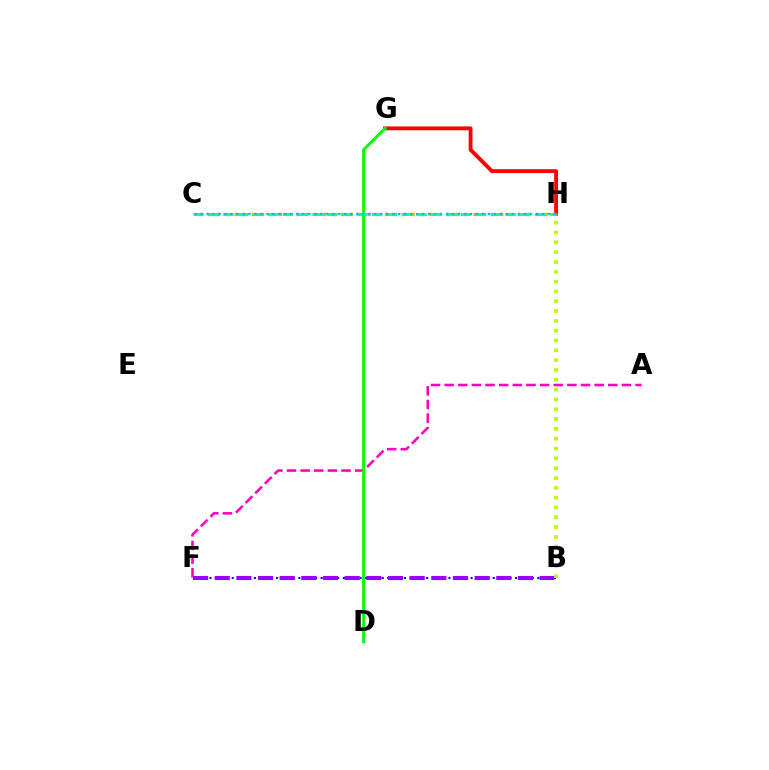{('B', 'F'): [{'color': '#0010ff', 'line_style': 'dotted', 'thickness': 1.51}, {'color': '#9b00ff', 'line_style': 'dashed', 'thickness': 2.94}], ('A', 'F'): [{'color': '#ff00bd', 'line_style': 'dashed', 'thickness': 1.85}], ('G', 'H'): [{'color': '#ff0000', 'line_style': 'solid', 'thickness': 2.76}], ('D', 'G'): [{'color': '#08ff00', 'line_style': 'solid', 'thickness': 2.13}], ('C', 'H'): [{'color': '#ffa500', 'line_style': 'dotted', 'thickness': 2.41}, {'color': '#00ff9d', 'line_style': 'dashed', 'thickness': 2.02}, {'color': '#00b5ff', 'line_style': 'dotted', 'thickness': 1.63}], ('B', 'H'): [{'color': '#b3ff00', 'line_style': 'dotted', 'thickness': 2.67}]}